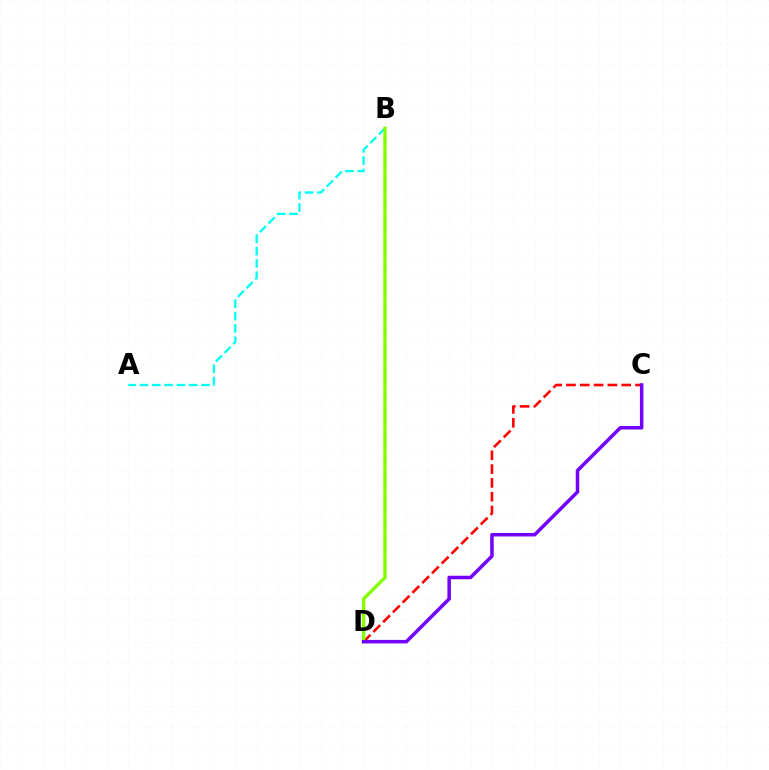{('C', 'D'): [{'color': '#ff0000', 'line_style': 'dashed', 'thickness': 1.88}, {'color': '#7200ff', 'line_style': 'solid', 'thickness': 2.52}], ('A', 'B'): [{'color': '#00fff6', 'line_style': 'dashed', 'thickness': 1.67}], ('B', 'D'): [{'color': '#84ff00', 'line_style': 'solid', 'thickness': 2.47}]}